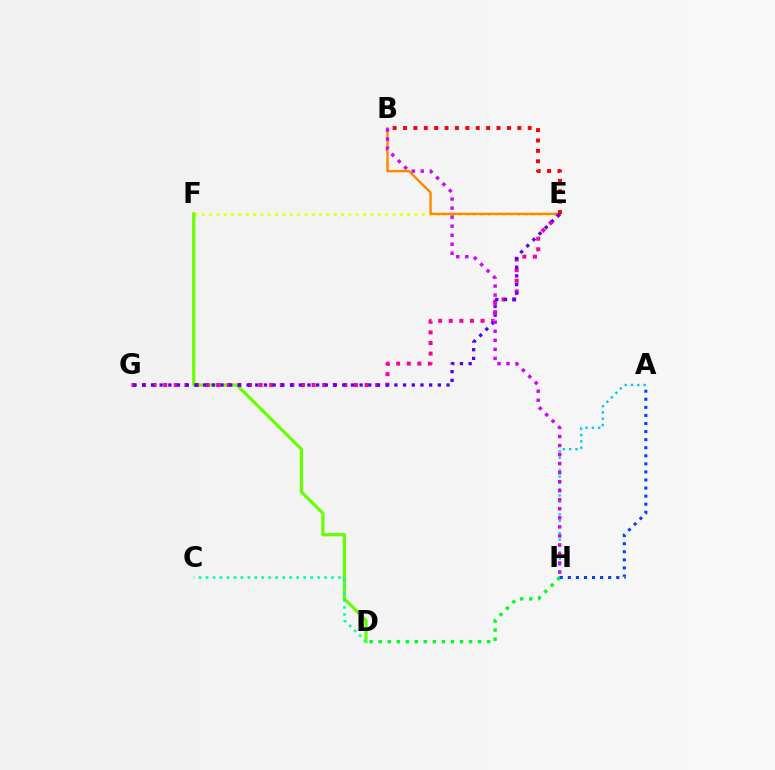{('E', 'F'): [{'color': '#eeff00', 'line_style': 'dotted', 'thickness': 1.99}], ('D', 'H'): [{'color': '#00ff27', 'line_style': 'dotted', 'thickness': 2.46}], ('B', 'E'): [{'color': '#ff8800', 'line_style': 'solid', 'thickness': 1.73}, {'color': '#ff0000', 'line_style': 'dotted', 'thickness': 2.82}], ('D', 'F'): [{'color': '#66ff00', 'line_style': 'solid', 'thickness': 2.32}], ('A', 'H'): [{'color': '#00c7ff', 'line_style': 'dotted', 'thickness': 1.71}, {'color': '#003fff', 'line_style': 'dotted', 'thickness': 2.19}], ('E', 'G'): [{'color': '#ff00a0', 'line_style': 'dotted', 'thickness': 2.88}, {'color': '#4f00ff', 'line_style': 'dotted', 'thickness': 2.36}], ('C', 'D'): [{'color': '#00ffaf', 'line_style': 'dotted', 'thickness': 1.9}], ('B', 'H'): [{'color': '#d600ff', 'line_style': 'dotted', 'thickness': 2.46}]}